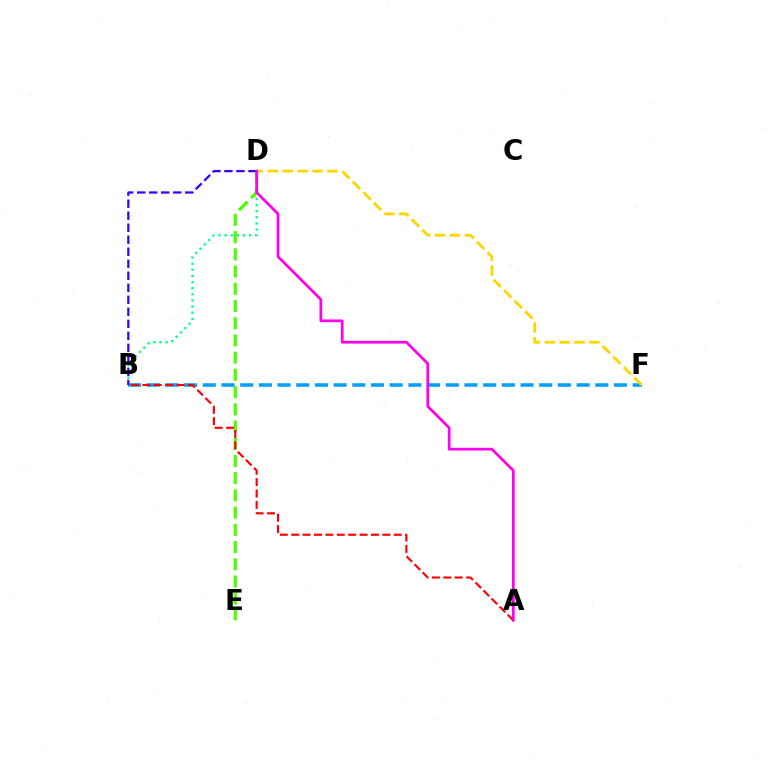{('D', 'E'): [{'color': '#4fff00', 'line_style': 'dashed', 'thickness': 2.34}], ('B', 'F'): [{'color': '#009eff', 'line_style': 'dashed', 'thickness': 2.54}], ('B', 'D'): [{'color': '#00ff86', 'line_style': 'dotted', 'thickness': 1.66}, {'color': '#3700ff', 'line_style': 'dashed', 'thickness': 1.63}], ('D', 'F'): [{'color': '#ffd500', 'line_style': 'dashed', 'thickness': 2.03}], ('A', 'B'): [{'color': '#ff0000', 'line_style': 'dashed', 'thickness': 1.55}], ('A', 'D'): [{'color': '#ff00ed', 'line_style': 'solid', 'thickness': 1.96}]}